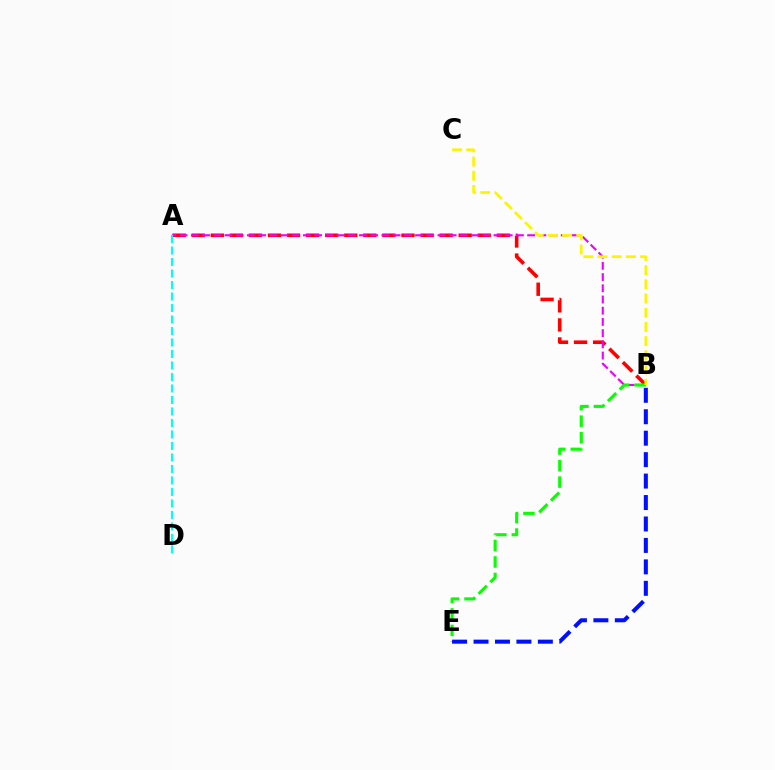{('A', 'B'): [{'color': '#ff0000', 'line_style': 'dashed', 'thickness': 2.59}, {'color': '#ee00ff', 'line_style': 'dashed', 'thickness': 1.52}], ('B', 'E'): [{'color': '#08ff00', 'line_style': 'dashed', 'thickness': 2.24}, {'color': '#0010ff', 'line_style': 'dashed', 'thickness': 2.91}], ('B', 'C'): [{'color': '#fcf500', 'line_style': 'dashed', 'thickness': 1.93}], ('A', 'D'): [{'color': '#00fff6', 'line_style': 'dashed', 'thickness': 1.56}]}